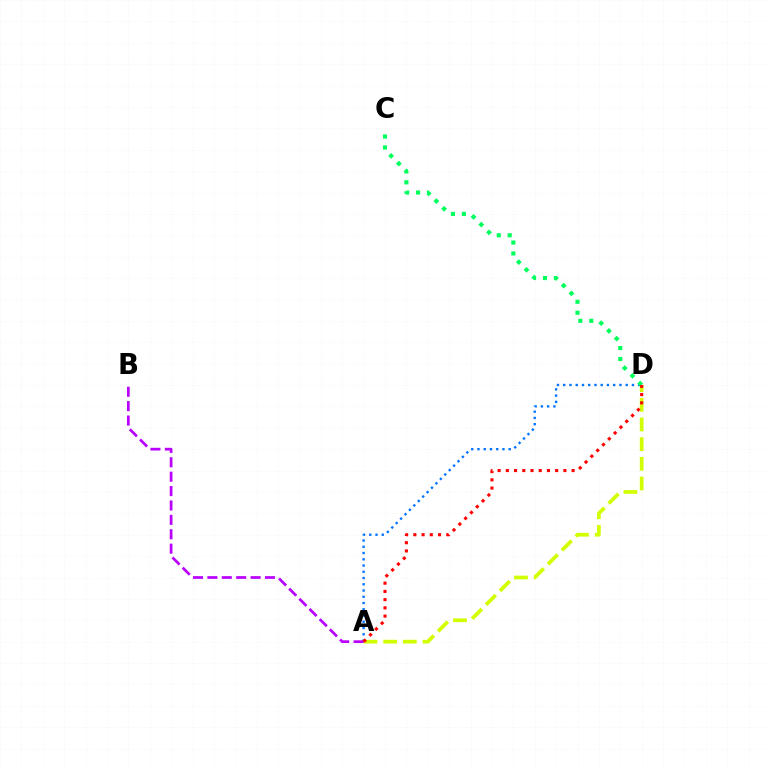{('A', 'D'): [{'color': '#0074ff', 'line_style': 'dotted', 'thickness': 1.7}, {'color': '#d1ff00', 'line_style': 'dashed', 'thickness': 2.67}, {'color': '#ff0000', 'line_style': 'dotted', 'thickness': 2.23}], ('C', 'D'): [{'color': '#00ff5c', 'line_style': 'dotted', 'thickness': 2.97}], ('A', 'B'): [{'color': '#b900ff', 'line_style': 'dashed', 'thickness': 1.96}]}